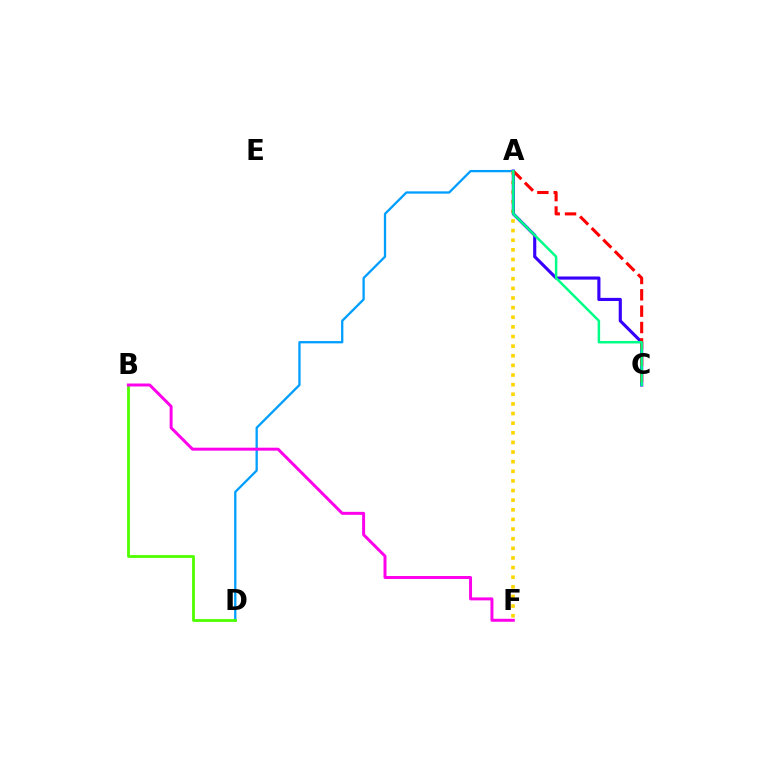{('A', 'D'): [{'color': '#009eff', 'line_style': 'solid', 'thickness': 1.65}], ('A', 'F'): [{'color': '#ffd500', 'line_style': 'dotted', 'thickness': 2.62}], ('A', 'C'): [{'color': '#3700ff', 'line_style': 'solid', 'thickness': 2.26}, {'color': '#ff0000', 'line_style': 'dashed', 'thickness': 2.22}, {'color': '#00ff86', 'line_style': 'solid', 'thickness': 1.79}], ('B', 'D'): [{'color': '#4fff00', 'line_style': 'solid', 'thickness': 2.02}], ('B', 'F'): [{'color': '#ff00ed', 'line_style': 'solid', 'thickness': 2.14}]}